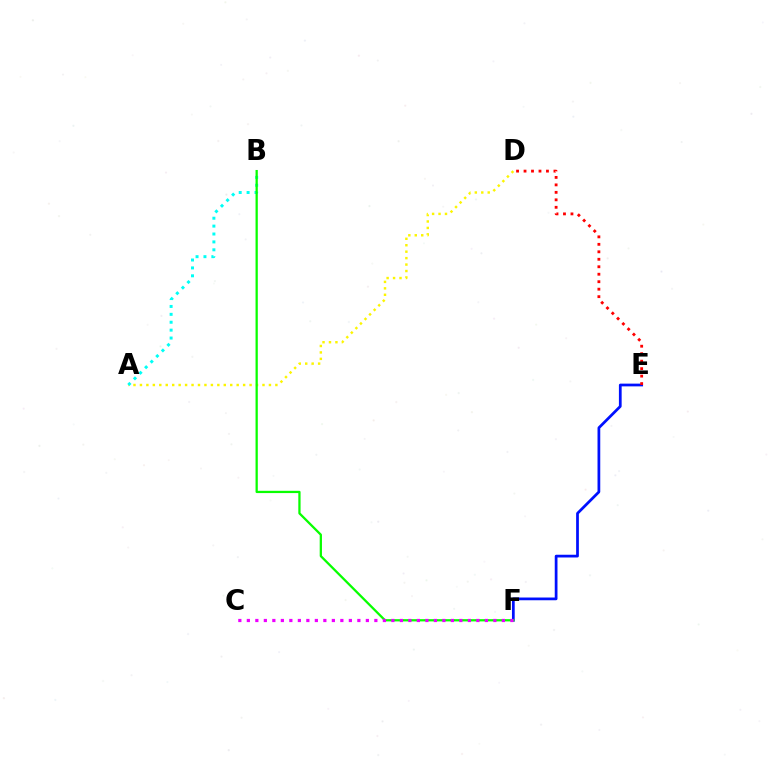{('A', 'D'): [{'color': '#fcf500', 'line_style': 'dotted', 'thickness': 1.75}], ('A', 'B'): [{'color': '#00fff6', 'line_style': 'dotted', 'thickness': 2.15}], ('E', 'F'): [{'color': '#0010ff', 'line_style': 'solid', 'thickness': 1.97}], ('D', 'E'): [{'color': '#ff0000', 'line_style': 'dotted', 'thickness': 2.03}], ('B', 'F'): [{'color': '#08ff00', 'line_style': 'solid', 'thickness': 1.63}], ('C', 'F'): [{'color': '#ee00ff', 'line_style': 'dotted', 'thickness': 2.31}]}